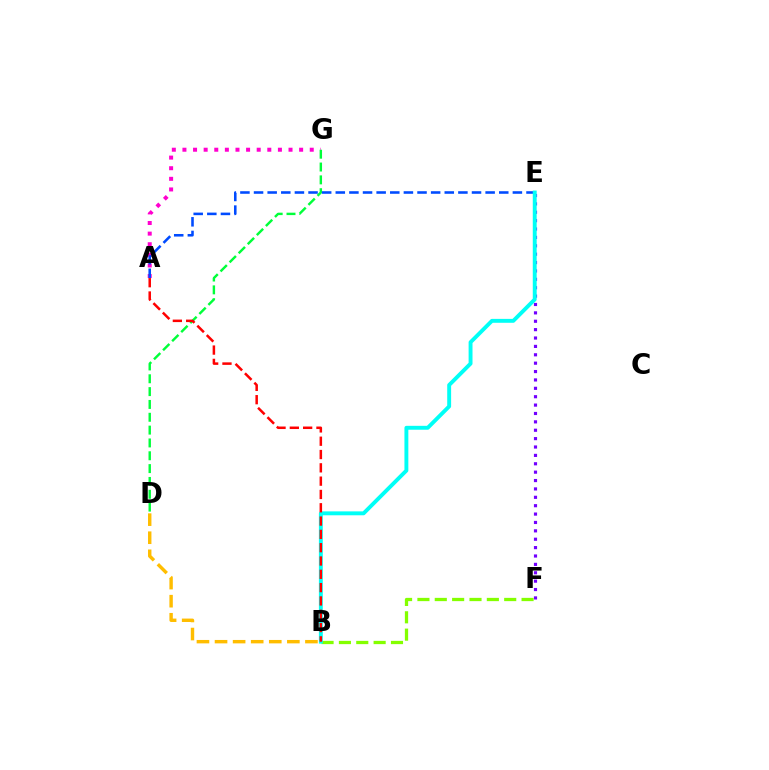{('B', 'D'): [{'color': '#ffbd00', 'line_style': 'dashed', 'thickness': 2.46}], ('B', 'F'): [{'color': '#84ff00', 'line_style': 'dashed', 'thickness': 2.36}], ('A', 'G'): [{'color': '#ff00cf', 'line_style': 'dotted', 'thickness': 2.88}], ('D', 'G'): [{'color': '#00ff39', 'line_style': 'dashed', 'thickness': 1.74}], ('A', 'E'): [{'color': '#004bff', 'line_style': 'dashed', 'thickness': 1.85}], ('E', 'F'): [{'color': '#7200ff', 'line_style': 'dotted', 'thickness': 2.28}], ('B', 'E'): [{'color': '#00fff6', 'line_style': 'solid', 'thickness': 2.81}], ('A', 'B'): [{'color': '#ff0000', 'line_style': 'dashed', 'thickness': 1.81}]}